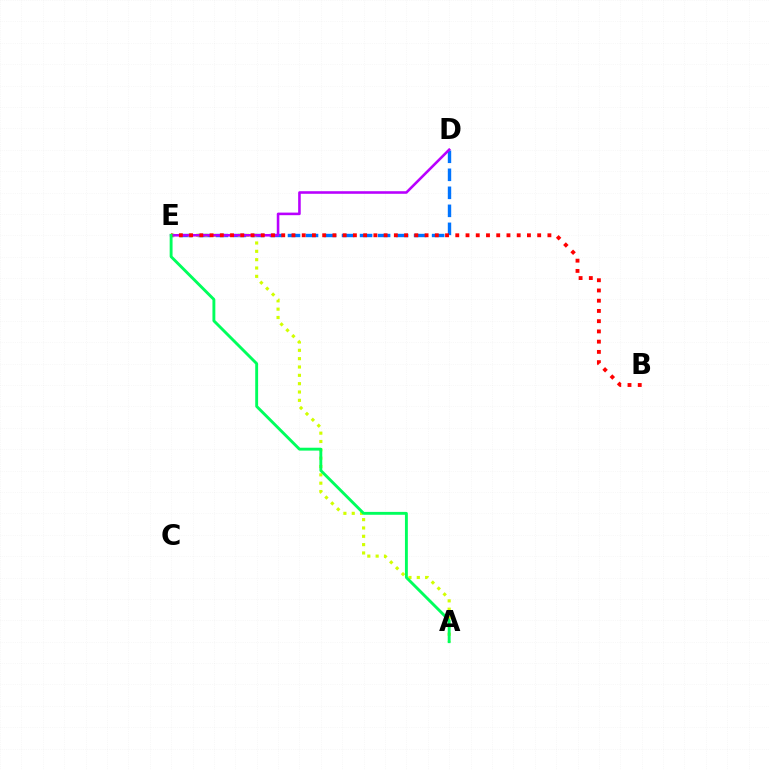{('D', 'E'): [{'color': '#0074ff', 'line_style': 'dashed', 'thickness': 2.45}, {'color': '#b900ff', 'line_style': 'solid', 'thickness': 1.86}], ('A', 'E'): [{'color': '#d1ff00', 'line_style': 'dotted', 'thickness': 2.26}, {'color': '#00ff5c', 'line_style': 'solid', 'thickness': 2.08}], ('B', 'E'): [{'color': '#ff0000', 'line_style': 'dotted', 'thickness': 2.78}]}